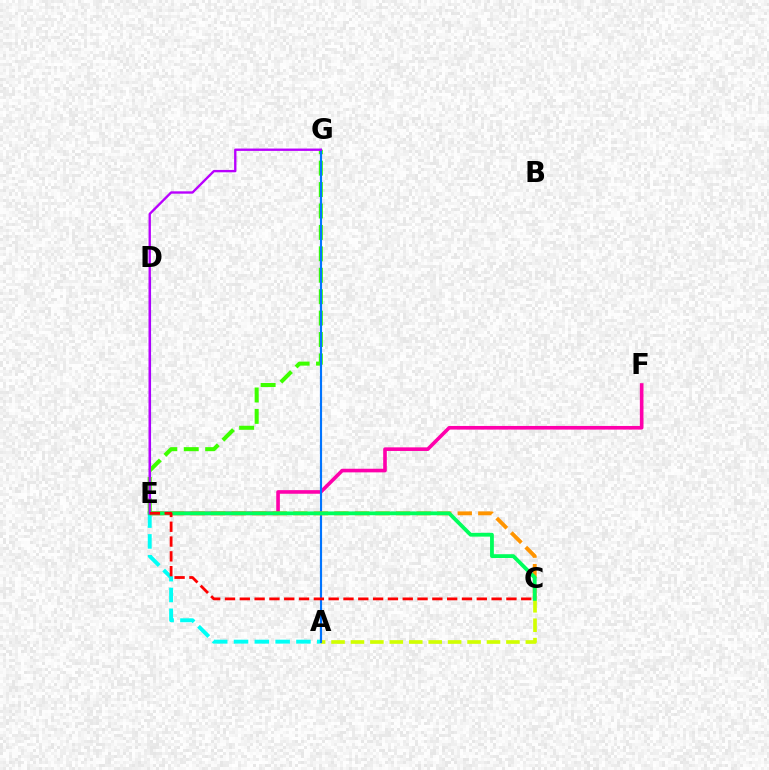{('D', 'E'): [{'color': '#2500ff', 'line_style': 'solid', 'thickness': 1.52}], ('E', 'F'): [{'color': '#ff00ac', 'line_style': 'solid', 'thickness': 2.61}], ('E', 'G'): [{'color': '#3dff00', 'line_style': 'dashed', 'thickness': 2.91}, {'color': '#b900ff', 'line_style': 'solid', 'thickness': 1.69}], ('A', 'E'): [{'color': '#00fff6', 'line_style': 'dashed', 'thickness': 2.83}], ('A', 'C'): [{'color': '#d1ff00', 'line_style': 'dashed', 'thickness': 2.64}], ('A', 'G'): [{'color': '#0074ff', 'line_style': 'solid', 'thickness': 1.55}], ('C', 'E'): [{'color': '#ff9400', 'line_style': 'dashed', 'thickness': 2.79}, {'color': '#00ff5c', 'line_style': 'solid', 'thickness': 2.73}, {'color': '#ff0000', 'line_style': 'dashed', 'thickness': 2.01}]}